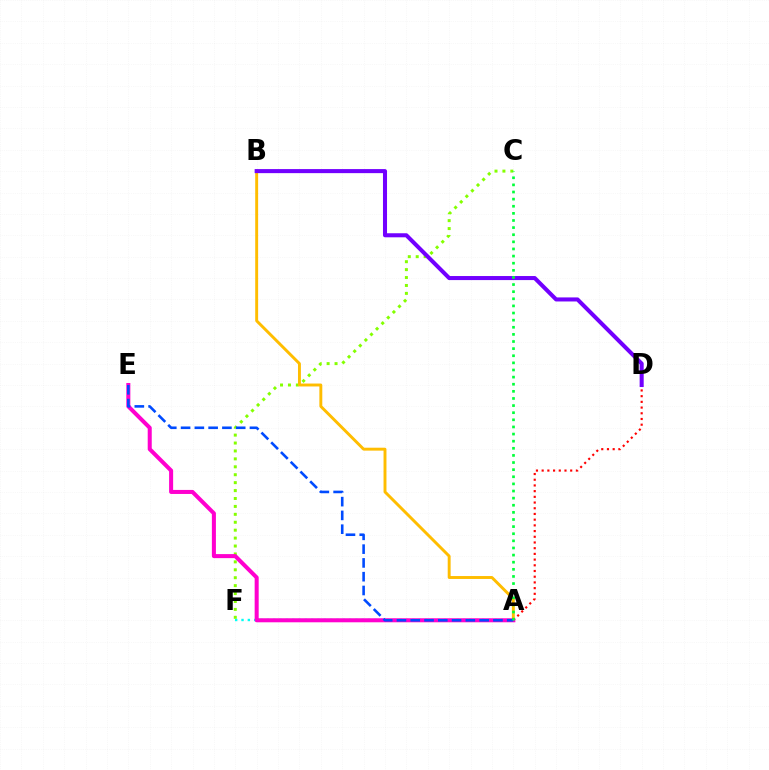{('A', 'D'): [{'color': '#ff0000', 'line_style': 'dotted', 'thickness': 1.55}], ('A', 'F'): [{'color': '#00fff6', 'line_style': 'dotted', 'thickness': 1.72}], ('C', 'F'): [{'color': '#84ff00', 'line_style': 'dotted', 'thickness': 2.15}], ('A', 'B'): [{'color': '#ffbd00', 'line_style': 'solid', 'thickness': 2.1}], ('B', 'D'): [{'color': '#7200ff', 'line_style': 'solid', 'thickness': 2.92}], ('A', 'E'): [{'color': '#ff00cf', 'line_style': 'solid', 'thickness': 2.9}, {'color': '#004bff', 'line_style': 'dashed', 'thickness': 1.87}], ('A', 'C'): [{'color': '#00ff39', 'line_style': 'dotted', 'thickness': 1.93}]}